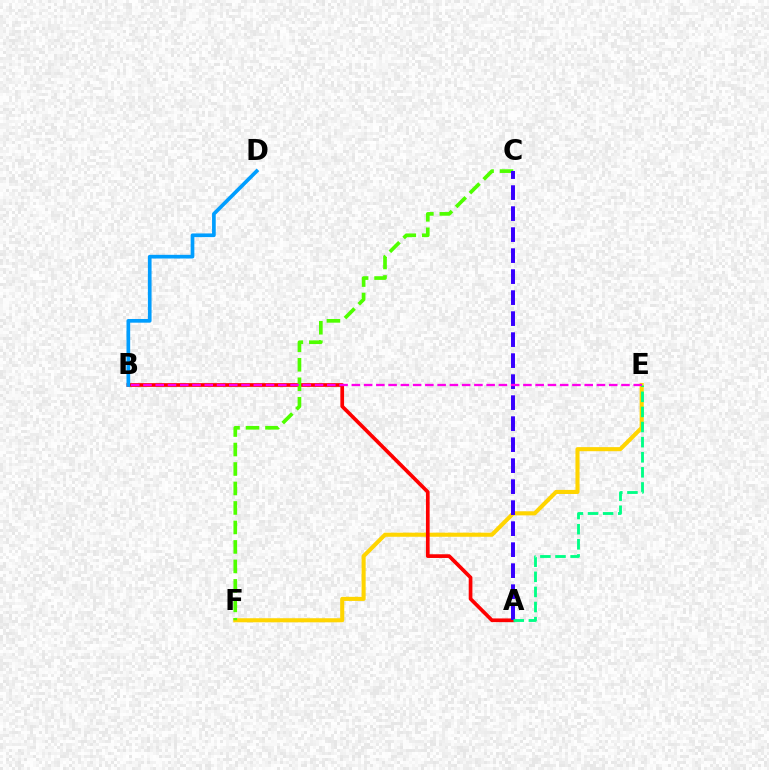{('E', 'F'): [{'color': '#ffd500', 'line_style': 'solid', 'thickness': 2.94}], ('A', 'B'): [{'color': '#ff0000', 'line_style': 'solid', 'thickness': 2.66}], ('C', 'F'): [{'color': '#4fff00', 'line_style': 'dashed', 'thickness': 2.65}], ('B', 'D'): [{'color': '#009eff', 'line_style': 'solid', 'thickness': 2.65}], ('A', 'C'): [{'color': '#3700ff', 'line_style': 'dashed', 'thickness': 2.85}], ('A', 'E'): [{'color': '#00ff86', 'line_style': 'dashed', 'thickness': 2.05}], ('B', 'E'): [{'color': '#ff00ed', 'line_style': 'dashed', 'thickness': 1.66}]}